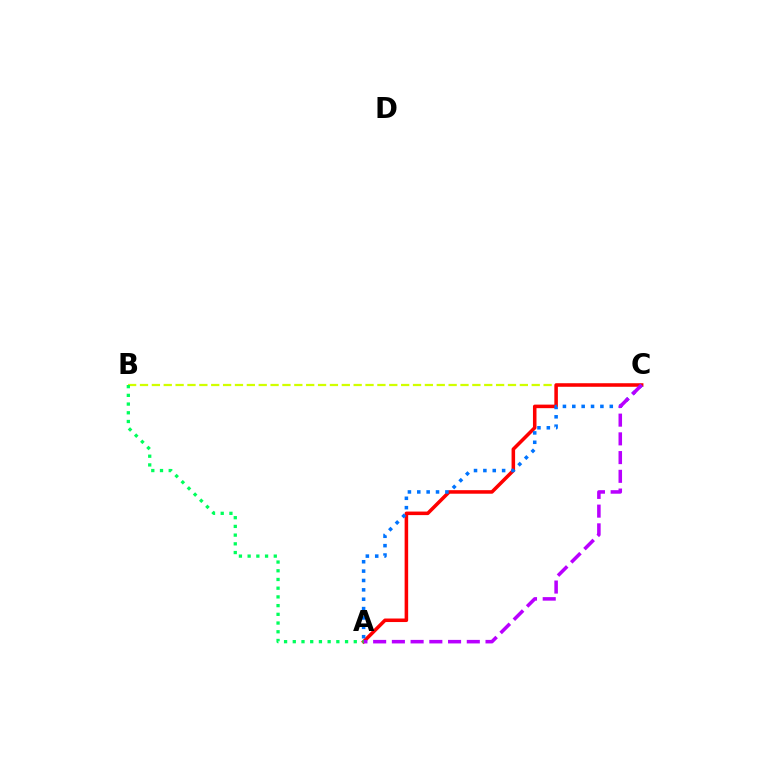{('B', 'C'): [{'color': '#d1ff00', 'line_style': 'dashed', 'thickness': 1.61}], ('A', 'C'): [{'color': '#ff0000', 'line_style': 'solid', 'thickness': 2.55}, {'color': '#0074ff', 'line_style': 'dotted', 'thickness': 2.55}, {'color': '#b900ff', 'line_style': 'dashed', 'thickness': 2.54}], ('A', 'B'): [{'color': '#00ff5c', 'line_style': 'dotted', 'thickness': 2.37}]}